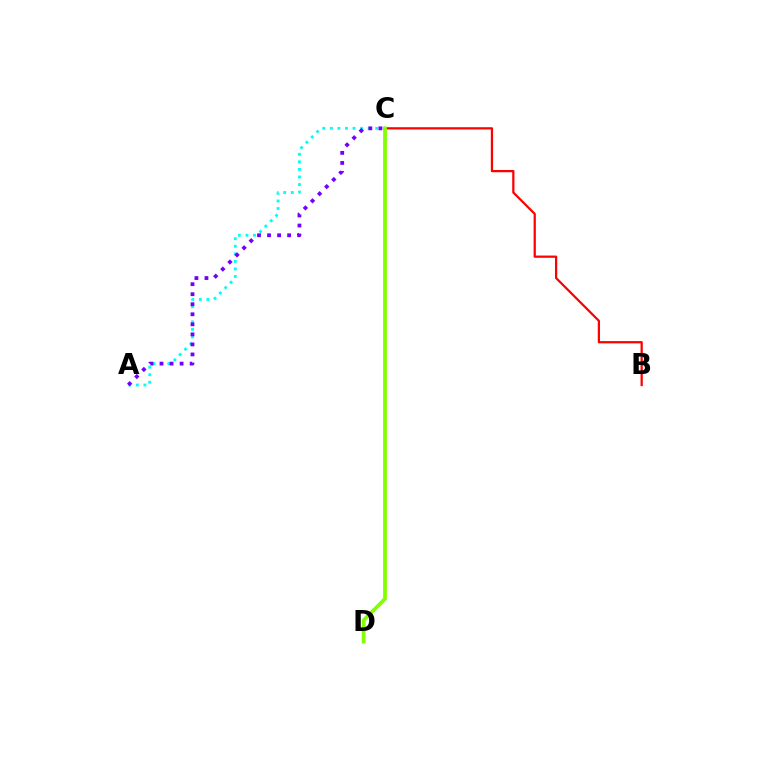{('A', 'C'): [{'color': '#00fff6', 'line_style': 'dotted', 'thickness': 2.05}, {'color': '#7200ff', 'line_style': 'dotted', 'thickness': 2.73}], ('B', 'C'): [{'color': '#ff0000', 'line_style': 'solid', 'thickness': 1.62}], ('C', 'D'): [{'color': '#84ff00', 'line_style': 'solid', 'thickness': 2.72}]}